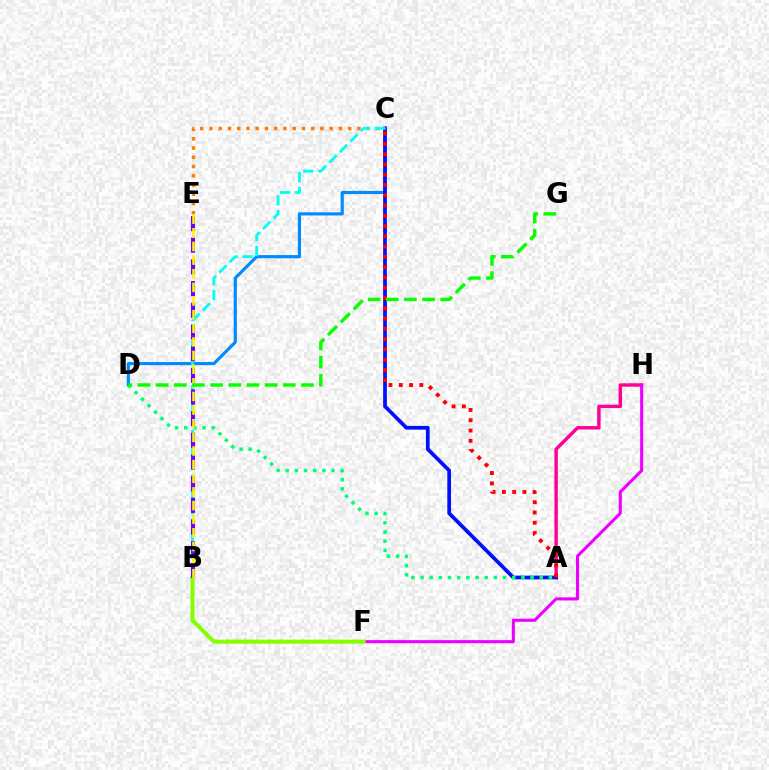{('C', 'D'): [{'color': '#008cff', 'line_style': 'solid', 'thickness': 2.28}], ('A', 'H'): [{'color': '#ff0094', 'line_style': 'solid', 'thickness': 2.46}], ('F', 'H'): [{'color': '#ee00ff', 'line_style': 'solid', 'thickness': 2.21}], ('A', 'C'): [{'color': '#0010ff', 'line_style': 'solid', 'thickness': 2.67}, {'color': '#ff0000', 'line_style': 'dotted', 'thickness': 2.79}], ('C', 'E'): [{'color': '#ff7c00', 'line_style': 'dotted', 'thickness': 2.51}], ('B', 'C'): [{'color': '#00fff6', 'line_style': 'dashed', 'thickness': 2.02}], ('B', 'F'): [{'color': '#84ff00', 'line_style': 'solid', 'thickness': 2.94}], ('A', 'D'): [{'color': '#00ff74', 'line_style': 'dotted', 'thickness': 2.49}], ('B', 'E'): [{'color': '#7200ff', 'line_style': 'dashed', 'thickness': 2.95}, {'color': '#fcf500', 'line_style': 'dashed', 'thickness': 1.85}], ('D', 'G'): [{'color': '#08ff00', 'line_style': 'dashed', 'thickness': 2.47}]}